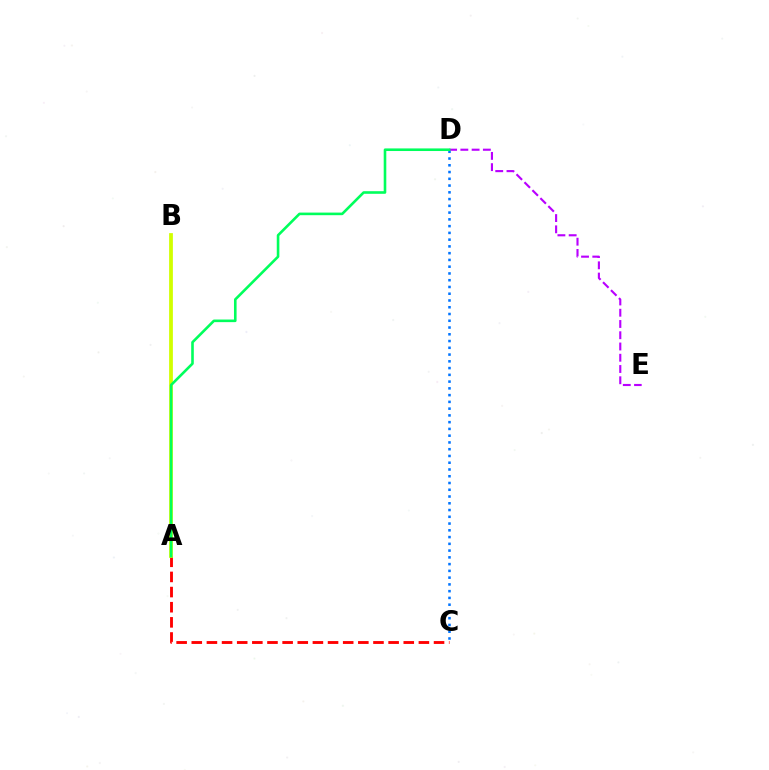{('A', 'C'): [{'color': '#ff0000', 'line_style': 'dashed', 'thickness': 2.06}], ('C', 'D'): [{'color': '#0074ff', 'line_style': 'dotted', 'thickness': 1.84}], ('A', 'B'): [{'color': '#d1ff00', 'line_style': 'solid', 'thickness': 2.71}], ('D', 'E'): [{'color': '#b900ff', 'line_style': 'dashed', 'thickness': 1.53}], ('A', 'D'): [{'color': '#00ff5c', 'line_style': 'solid', 'thickness': 1.88}]}